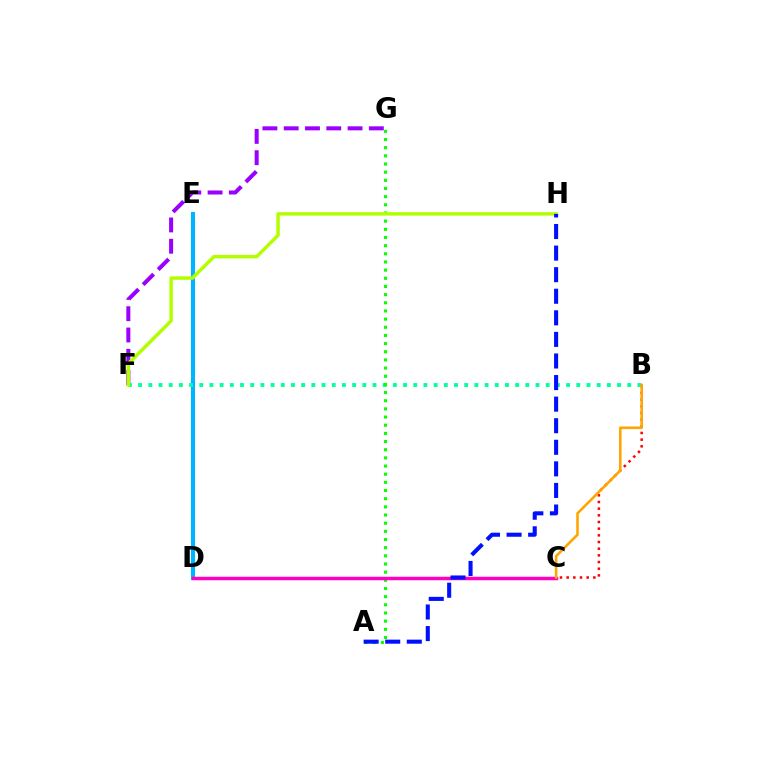{('D', 'E'): [{'color': '#00b5ff', 'line_style': 'solid', 'thickness': 2.93}], ('B', 'C'): [{'color': '#ff0000', 'line_style': 'dotted', 'thickness': 1.81}, {'color': '#ffa500', 'line_style': 'solid', 'thickness': 1.86}], ('F', 'G'): [{'color': '#9b00ff', 'line_style': 'dashed', 'thickness': 2.89}], ('B', 'F'): [{'color': '#00ff9d', 'line_style': 'dotted', 'thickness': 2.77}], ('A', 'G'): [{'color': '#08ff00', 'line_style': 'dotted', 'thickness': 2.22}], ('C', 'D'): [{'color': '#ff00bd', 'line_style': 'solid', 'thickness': 2.5}], ('F', 'H'): [{'color': '#b3ff00', 'line_style': 'solid', 'thickness': 2.5}], ('A', 'H'): [{'color': '#0010ff', 'line_style': 'dashed', 'thickness': 2.93}]}